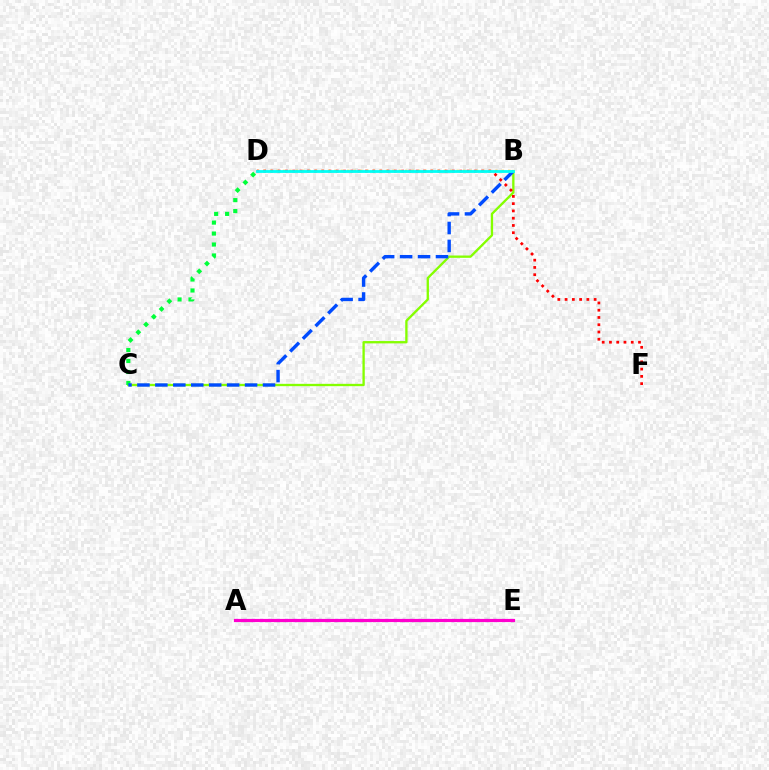{('B', 'D'): [{'color': '#ffbd00', 'line_style': 'dotted', 'thickness': 1.75}, {'color': '#00fff6', 'line_style': 'solid', 'thickness': 2.01}], ('B', 'C'): [{'color': '#84ff00', 'line_style': 'solid', 'thickness': 1.67}, {'color': '#004bff', 'line_style': 'dashed', 'thickness': 2.44}], ('C', 'D'): [{'color': '#00ff39', 'line_style': 'dotted', 'thickness': 2.98}], ('D', 'F'): [{'color': '#ff0000', 'line_style': 'dotted', 'thickness': 1.97}], ('A', 'E'): [{'color': '#7200ff', 'line_style': 'dotted', 'thickness': 2.27}, {'color': '#ff00cf', 'line_style': 'solid', 'thickness': 2.27}]}